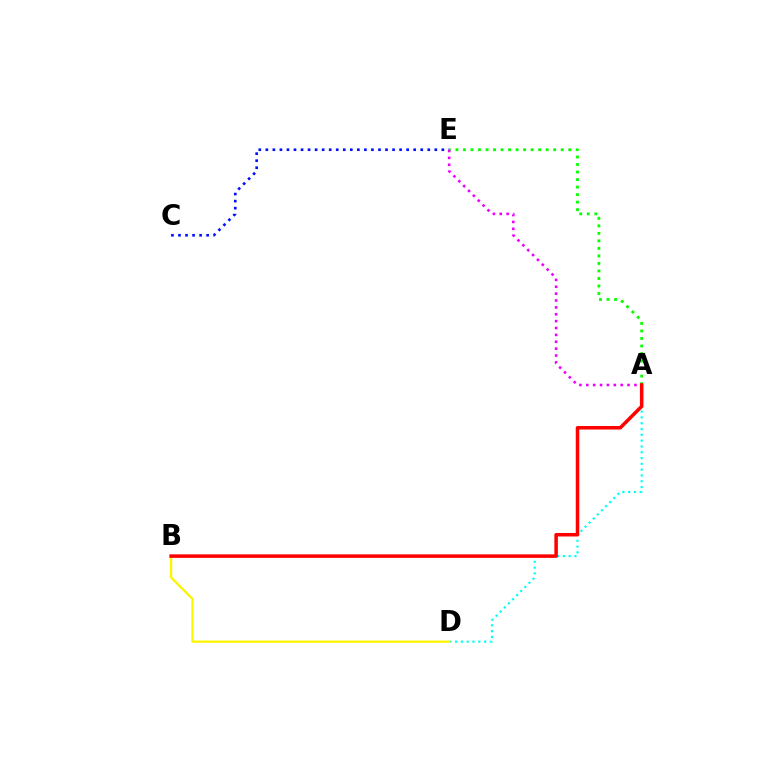{('A', 'D'): [{'color': '#00fff6', 'line_style': 'dotted', 'thickness': 1.58}], ('B', 'D'): [{'color': '#fcf500', 'line_style': 'solid', 'thickness': 1.64}], ('A', 'E'): [{'color': '#08ff00', 'line_style': 'dotted', 'thickness': 2.04}, {'color': '#ee00ff', 'line_style': 'dotted', 'thickness': 1.87}], ('C', 'E'): [{'color': '#0010ff', 'line_style': 'dotted', 'thickness': 1.91}], ('A', 'B'): [{'color': '#ff0000', 'line_style': 'solid', 'thickness': 2.53}]}